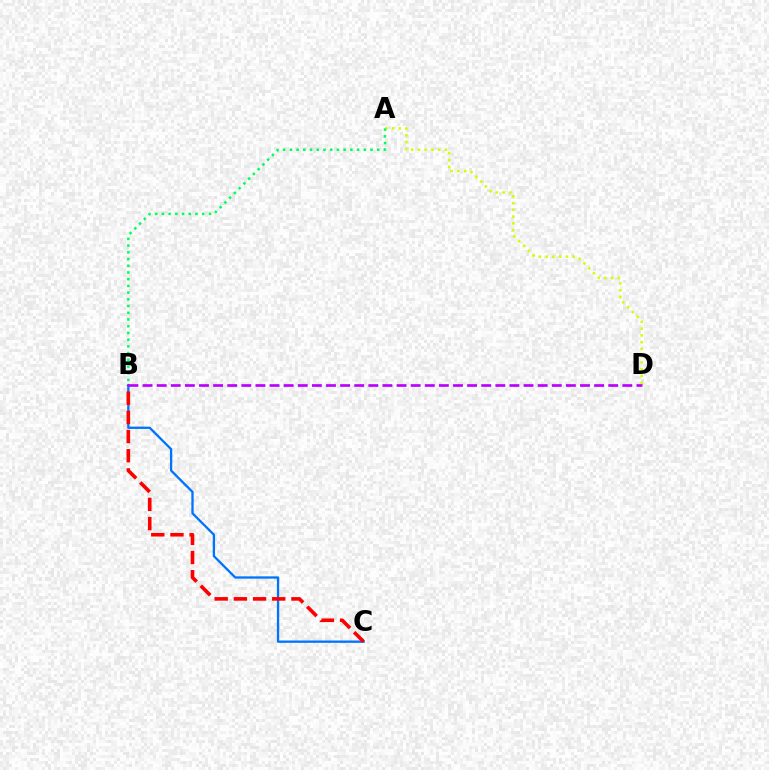{('B', 'C'): [{'color': '#0074ff', 'line_style': 'solid', 'thickness': 1.66}, {'color': '#ff0000', 'line_style': 'dashed', 'thickness': 2.61}], ('A', 'D'): [{'color': '#d1ff00', 'line_style': 'dotted', 'thickness': 1.84}], ('A', 'B'): [{'color': '#00ff5c', 'line_style': 'dotted', 'thickness': 1.83}], ('B', 'D'): [{'color': '#b900ff', 'line_style': 'dashed', 'thickness': 1.92}]}